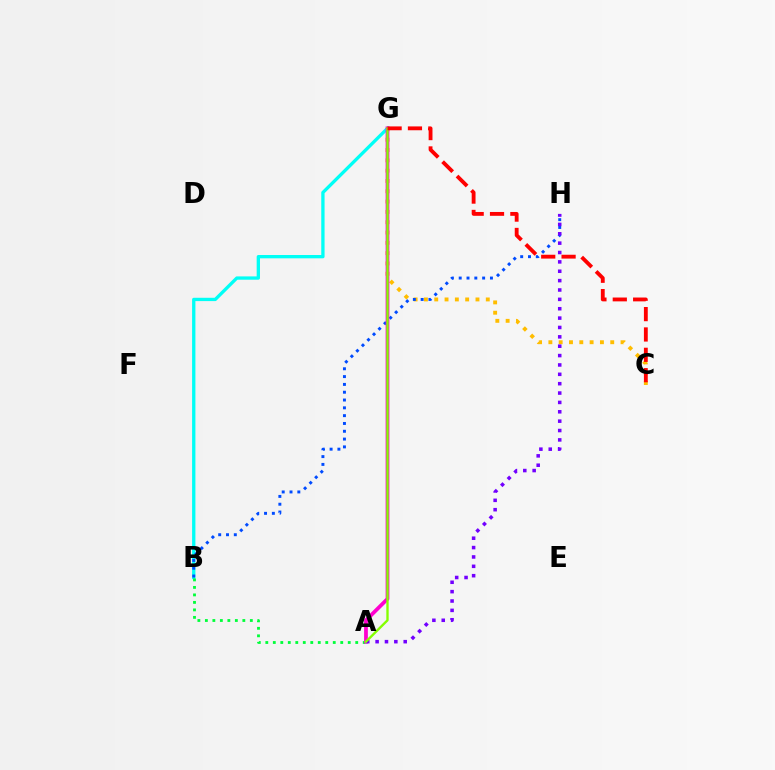{('C', 'G'): [{'color': '#ffbd00', 'line_style': 'dotted', 'thickness': 2.8}, {'color': '#ff0000', 'line_style': 'dashed', 'thickness': 2.77}], ('B', 'G'): [{'color': '#00fff6', 'line_style': 'solid', 'thickness': 2.38}], ('B', 'H'): [{'color': '#004bff', 'line_style': 'dotted', 'thickness': 2.12}], ('A', 'B'): [{'color': '#00ff39', 'line_style': 'dotted', 'thickness': 2.04}], ('A', 'G'): [{'color': '#ff00cf', 'line_style': 'solid', 'thickness': 2.71}, {'color': '#84ff00', 'line_style': 'solid', 'thickness': 1.69}], ('A', 'H'): [{'color': '#7200ff', 'line_style': 'dotted', 'thickness': 2.55}]}